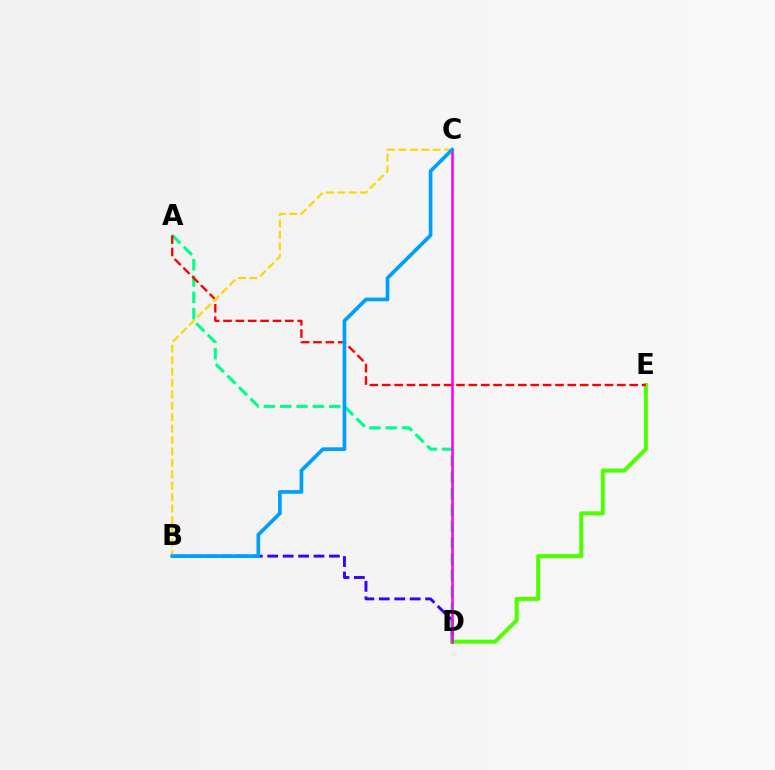{('B', 'D'): [{'color': '#3700ff', 'line_style': 'dashed', 'thickness': 2.1}], ('D', 'E'): [{'color': '#4fff00', 'line_style': 'solid', 'thickness': 2.89}], ('A', 'D'): [{'color': '#00ff86', 'line_style': 'dashed', 'thickness': 2.22}], ('A', 'E'): [{'color': '#ff0000', 'line_style': 'dashed', 'thickness': 1.68}], ('C', 'D'): [{'color': '#ff00ed', 'line_style': 'solid', 'thickness': 1.85}], ('B', 'C'): [{'color': '#ffd500', 'line_style': 'dashed', 'thickness': 1.55}, {'color': '#009eff', 'line_style': 'solid', 'thickness': 2.65}]}